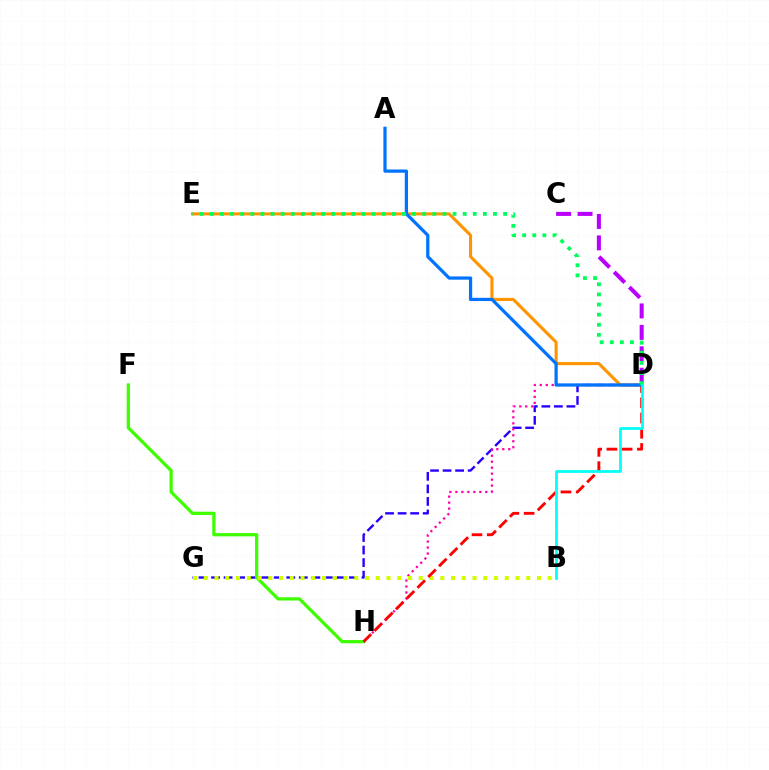{('D', 'G'): [{'color': '#2500ff', 'line_style': 'dashed', 'thickness': 1.7}], ('F', 'H'): [{'color': '#3dff00', 'line_style': 'solid', 'thickness': 2.34}], ('D', 'H'): [{'color': '#ff00ac', 'line_style': 'dotted', 'thickness': 1.62}, {'color': '#ff0000', 'line_style': 'dashed', 'thickness': 2.07}], ('B', 'G'): [{'color': '#d1ff00', 'line_style': 'dotted', 'thickness': 2.92}], ('D', 'E'): [{'color': '#ff9400', 'line_style': 'solid', 'thickness': 2.21}, {'color': '#00ff5c', 'line_style': 'dotted', 'thickness': 2.75}], ('A', 'D'): [{'color': '#0074ff', 'line_style': 'solid', 'thickness': 2.33}], ('C', 'D'): [{'color': '#b900ff', 'line_style': 'dashed', 'thickness': 2.91}], ('B', 'D'): [{'color': '#00fff6', 'line_style': 'solid', 'thickness': 1.96}]}